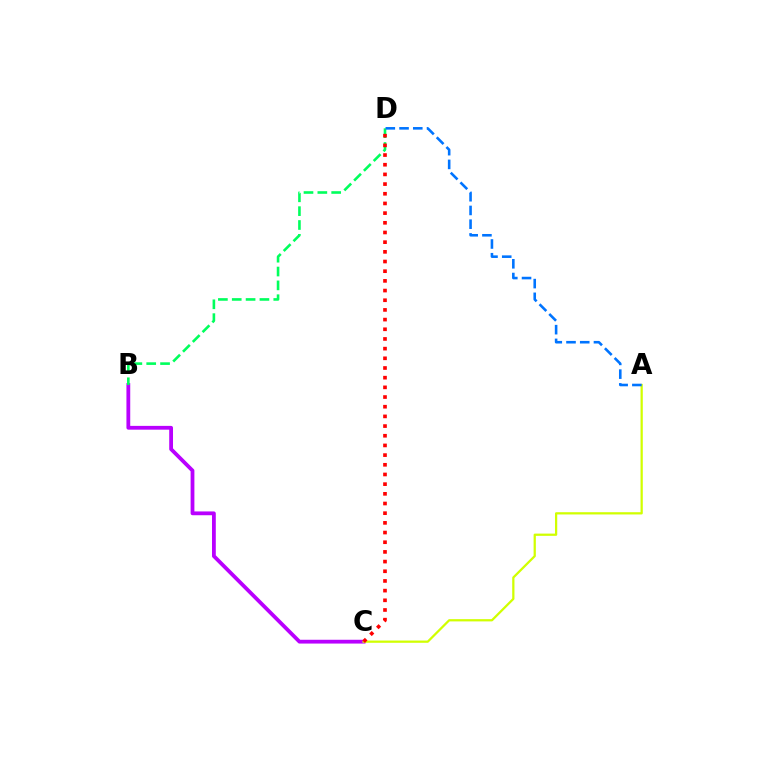{('B', 'C'): [{'color': '#b900ff', 'line_style': 'solid', 'thickness': 2.73}], ('B', 'D'): [{'color': '#00ff5c', 'line_style': 'dashed', 'thickness': 1.88}], ('A', 'C'): [{'color': '#d1ff00', 'line_style': 'solid', 'thickness': 1.62}], ('C', 'D'): [{'color': '#ff0000', 'line_style': 'dotted', 'thickness': 2.63}], ('A', 'D'): [{'color': '#0074ff', 'line_style': 'dashed', 'thickness': 1.87}]}